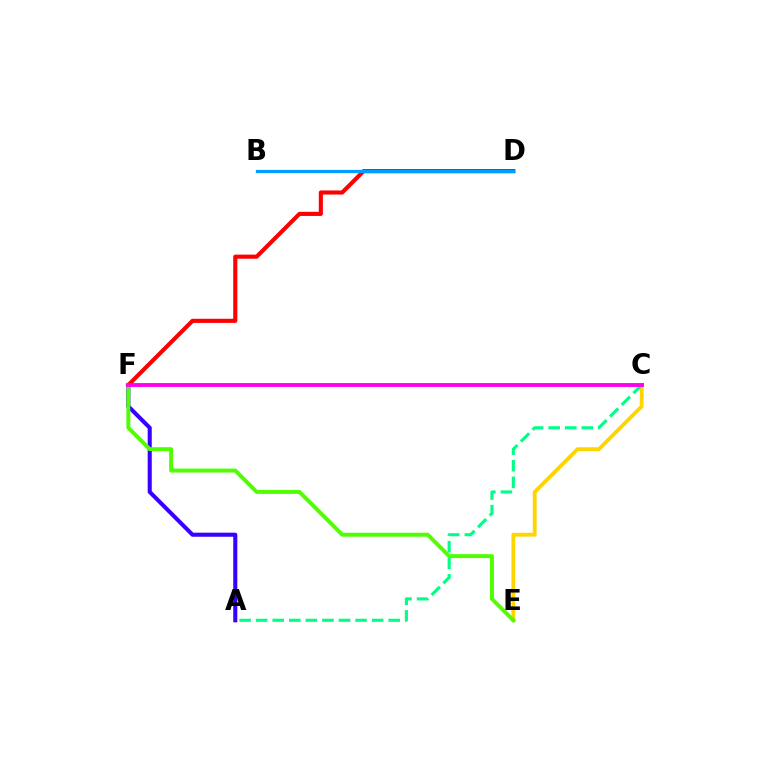{('A', 'F'): [{'color': '#3700ff', 'line_style': 'solid', 'thickness': 2.93}], ('D', 'F'): [{'color': '#ff0000', 'line_style': 'solid', 'thickness': 2.96}], ('C', 'E'): [{'color': '#ffd500', 'line_style': 'solid', 'thickness': 2.77}], ('B', 'D'): [{'color': '#009eff', 'line_style': 'solid', 'thickness': 2.33}], ('A', 'C'): [{'color': '#00ff86', 'line_style': 'dashed', 'thickness': 2.25}], ('E', 'F'): [{'color': '#4fff00', 'line_style': 'solid', 'thickness': 2.83}], ('C', 'F'): [{'color': '#ff00ed', 'line_style': 'solid', 'thickness': 2.79}]}